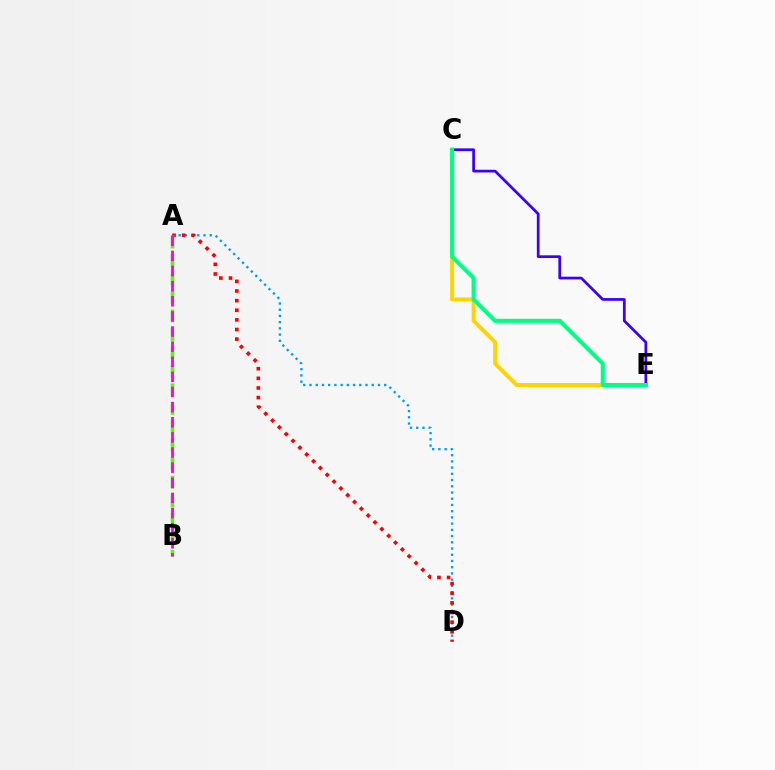{('C', 'E'): [{'color': '#ffd500', 'line_style': 'solid', 'thickness': 2.86}, {'color': '#3700ff', 'line_style': 'solid', 'thickness': 1.95}, {'color': '#00ff86', 'line_style': 'solid', 'thickness': 2.93}], ('A', 'D'): [{'color': '#009eff', 'line_style': 'dotted', 'thickness': 1.69}, {'color': '#ff0000', 'line_style': 'dotted', 'thickness': 2.62}], ('A', 'B'): [{'color': '#4fff00', 'line_style': 'dashed', 'thickness': 2.51}, {'color': '#ff00ed', 'line_style': 'dashed', 'thickness': 2.05}]}